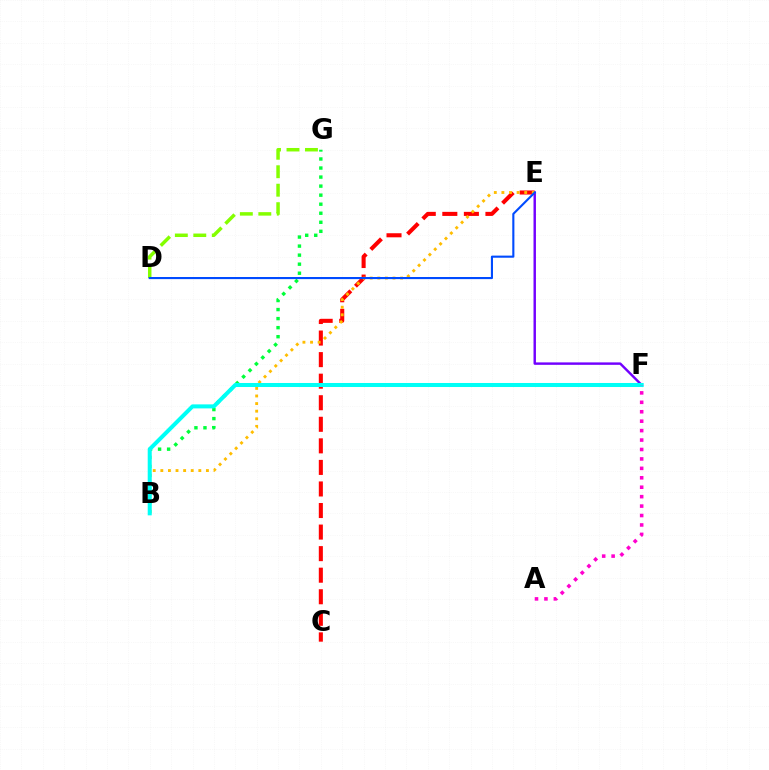{('E', 'F'): [{'color': '#7200ff', 'line_style': 'solid', 'thickness': 1.75}], ('D', 'G'): [{'color': '#84ff00', 'line_style': 'dashed', 'thickness': 2.51}], ('B', 'G'): [{'color': '#00ff39', 'line_style': 'dotted', 'thickness': 2.46}], ('C', 'E'): [{'color': '#ff0000', 'line_style': 'dashed', 'thickness': 2.93}], ('B', 'E'): [{'color': '#ffbd00', 'line_style': 'dotted', 'thickness': 2.06}], ('B', 'F'): [{'color': '#00fff6', 'line_style': 'solid', 'thickness': 2.9}], ('D', 'E'): [{'color': '#004bff', 'line_style': 'solid', 'thickness': 1.52}], ('A', 'F'): [{'color': '#ff00cf', 'line_style': 'dotted', 'thickness': 2.56}]}